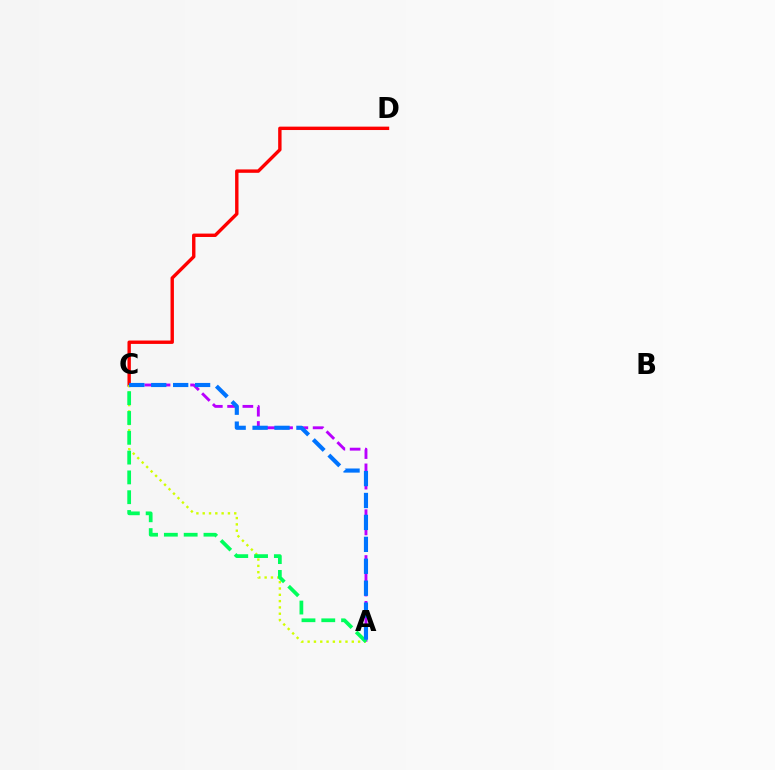{('C', 'D'): [{'color': '#ff0000', 'line_style': 'solid', 'thickness': 2.44}], ('A', 'C'): [{'color': '#d1ff00', 'line_style': 'dotted', 'thickness': 1.71}, {'color': '#b900ff', 'line_style': 'dashed', 'thickness': 2.07}, {'color': '#00ff5c', 'line_style': 'dashed', 'thickness': 2.69}, {'color': '#0074ff', 'line_style': 'dashed', 'thickness': 2.98}]}